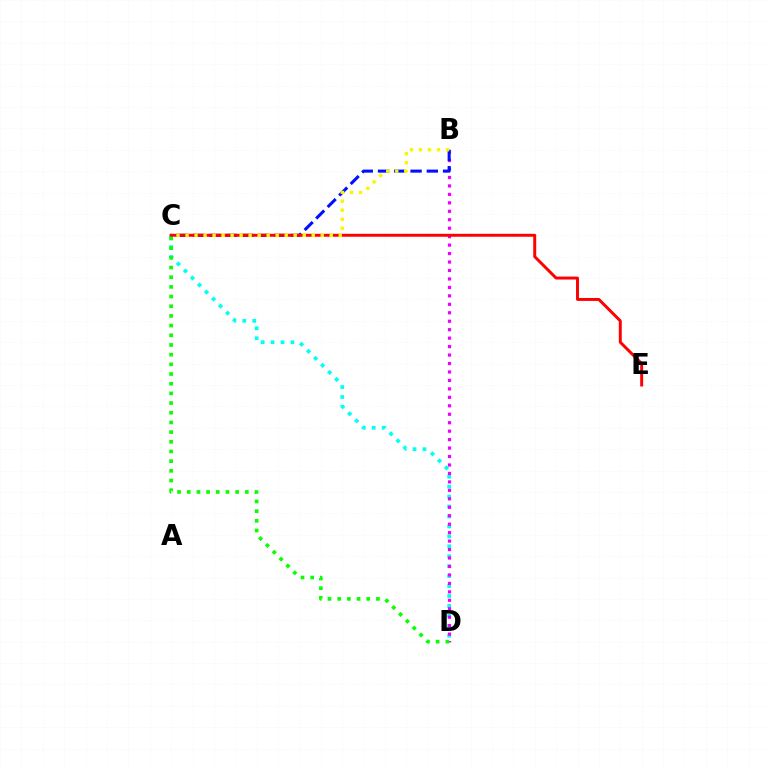{('C', 'D'): [{'color': '#00fff6', 'line_style': 'dotted', 'thickness': 2.7}, {'color': '#08ff00', 'line_style': 'dotted', 'thickness': 2.63}], ('B', 'D'): [{'color': '#ee00ff', 'line_style': 'dotted', 'thickness': 2.3}], ('B', 'C'): [{'color': '#0010ff', 'line_style': 'dashed', 'thickness': 2.21}, {'color': '#fcf500', 'line_style': 'dotted', 'thickness': 2.45}], ('C', 'E'): [{'color': '#ff0000', 'line_style': 'solid', 'thickness': 2.13}]}